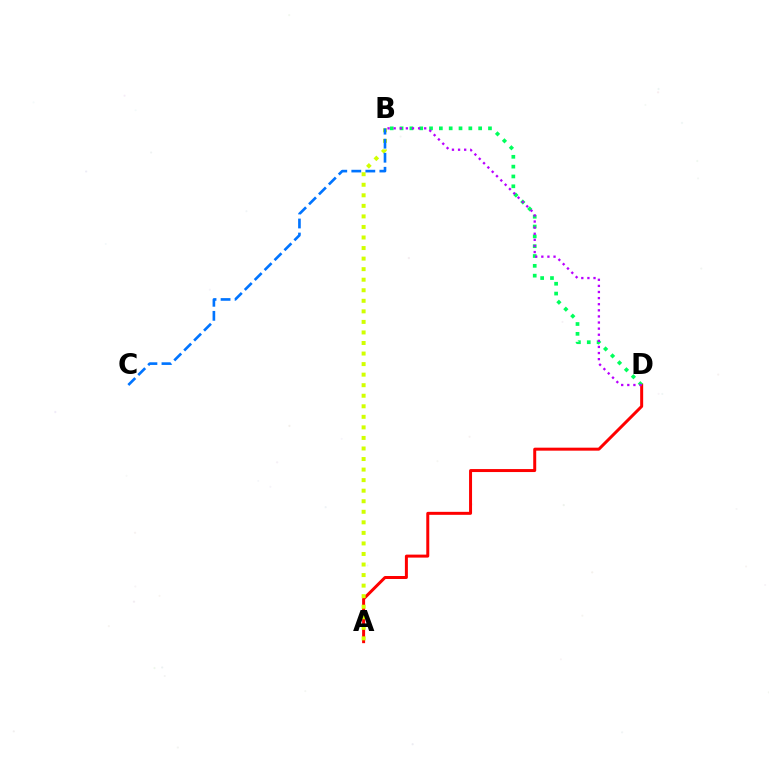{('A', 'D'): [{'color': '#ff0000', 'line_style': 'solid', 'thickness': 2.15}], ('A', 'B'): [{'color': '#d1ff00', 'line_style': 'dotted', 'thickness': 2.87}], ('B', 'D'): [{'color': '#00ff5c', 'line_style': 'dotted', 'thickness': 2.67}, {'color': '#b900ff', 'line_style': 'dotted', 'thickness': 1.66}], ('B', 'C'): [{'color': '#0074ff', 'line_style': 'dashed', 'thickness': 1.91}]}